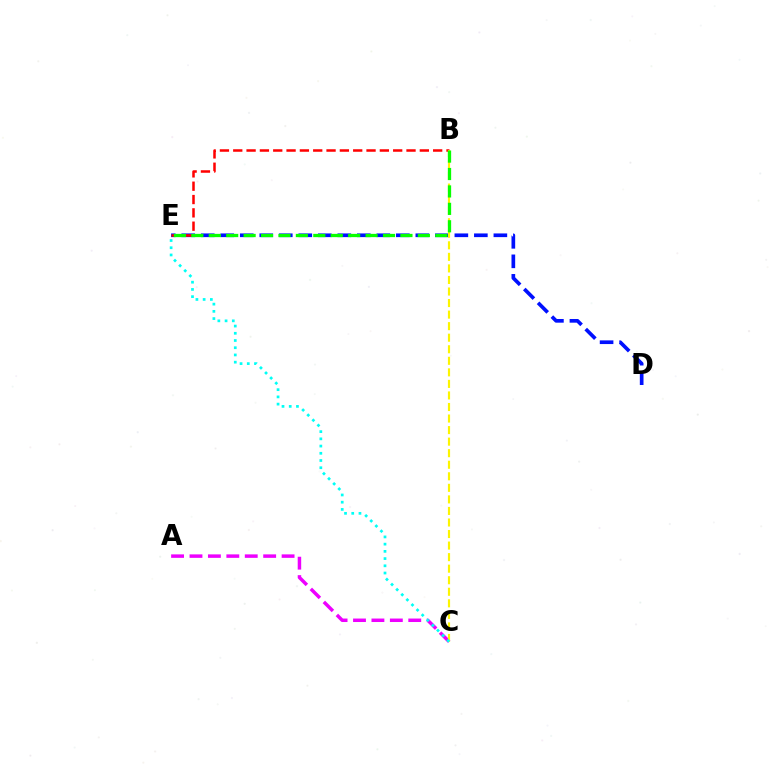{('A', 'C'): [{'color': '#ee00ff', 'line_style': 'dashed', 'thickness': 2.5}], ('D', 'E'): [{'color': '#0010ff', 'line_style': 'dashed', 'thickness': 2.65}], ('B', 'E'): [{'color': '#ff0000', 'line_style': 'dashed', 'thickness': 1.81}, {'color': '#08ff00', 'line_style': 'dashed', 'thickness': 2.37}], ('B', 'C'): [{'color': '#fcf500', 'line_style': 'dashed', 'thickness': 1.57}], ('C', 'E'): [{'color': '#00fff6', 'line_style': 'dotted', 'thickness': 1.96}]}